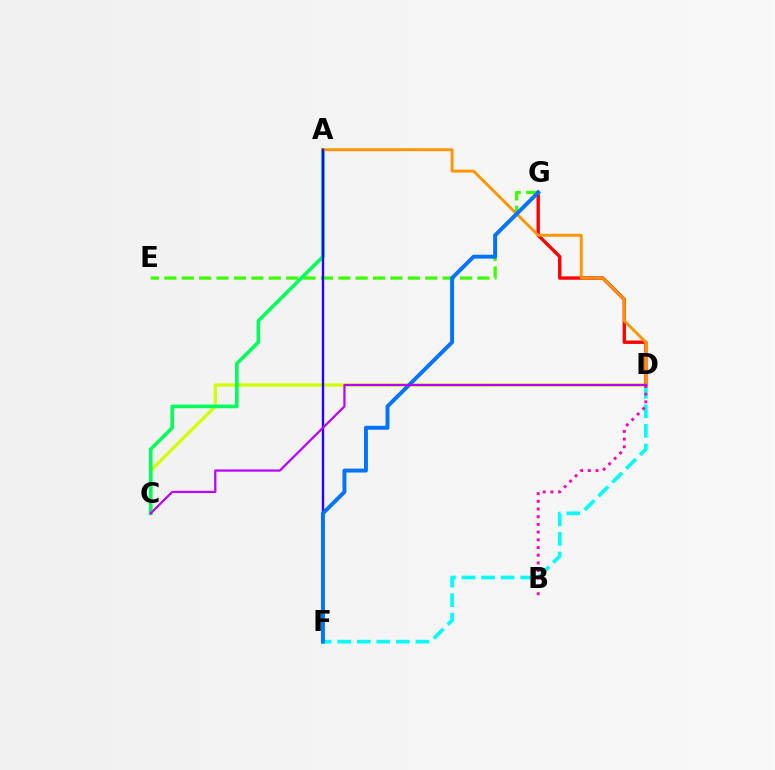{('D', 'F'): [{'color': '#00fff6', 'line_style': 'dashed', 'thickness': 2.66}], ('E', 'G'): [{'color': '#3dff00', 'line_style': 'dashed', 'thickness': 2.36}], ('C', 'D'): [{'color': '#d1ff00', 'line_style': 'solid', 'thickness': 2.36}, {'color': '#b900ff', 'line_style': 'solid', 'thickness': 1.61}], ('D', 'G'): [{'color': '#ff0000', 'line_style': 'solid', 'thickness': 2.43}], ('A', 'C'): [{'color': '#00ff5c', 'line_style': 'solid', 'thickness': 2.61}], ('A', 'D'): [{'color': '#ff9400', 'line_style': 'solid', 'thickness': 2.08}], ('A', 'F'): [{'color': '#2500ff', 'line_style': 'solid', 'thickness': 1.72}], ('F', 'G'): [{'color': '#0074ff', 'line_style': 'solid', 'thickness': 2.83}], ('B', 'D'): [{'color': '#ff00ac', 'line_style': 'dotted', 'thickness': 2.09}]}